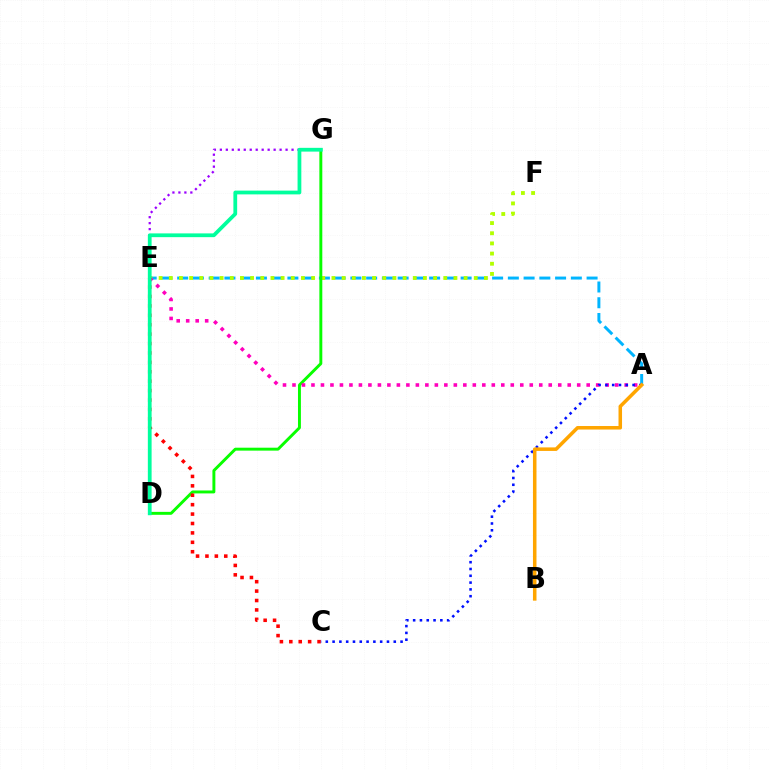{('A', 'E'): [{'color': '#00b5ff', 'line_style': 'dashed', 'thickness': 2.14}, {'color': '#ff00bd', 'line_style': 'dotted', 'thickness': 2.58}], ('E', 'F'): [{'color': '#b3ff00', 'line_style': 'dotted', 'thickness': 2.76}], ('E', 'G'): [{'color': '#9b00ff', 'line_style': 'dotted', 'thickness': 1.62}], ('D', 'G'): [{'color': '#08ff00', 'line_style': 'solid', 'thickness': 2.11}, {'color': '#00ff9d', 'line_style': 'solid', 'thickness': 2.71}], ('C', 'E'): [{'color': '#ff0000', 'line_style': 'dotted', 'thickness': 2.56}], ('A', 'C'): [{'color': '#0010ff', 'line_style': 'dotted', 'thickness': 1.85}], ('A', 'B'): [{'color': '#ffa500', 'line_style': 'solid', 'thickness': 2.54}]}